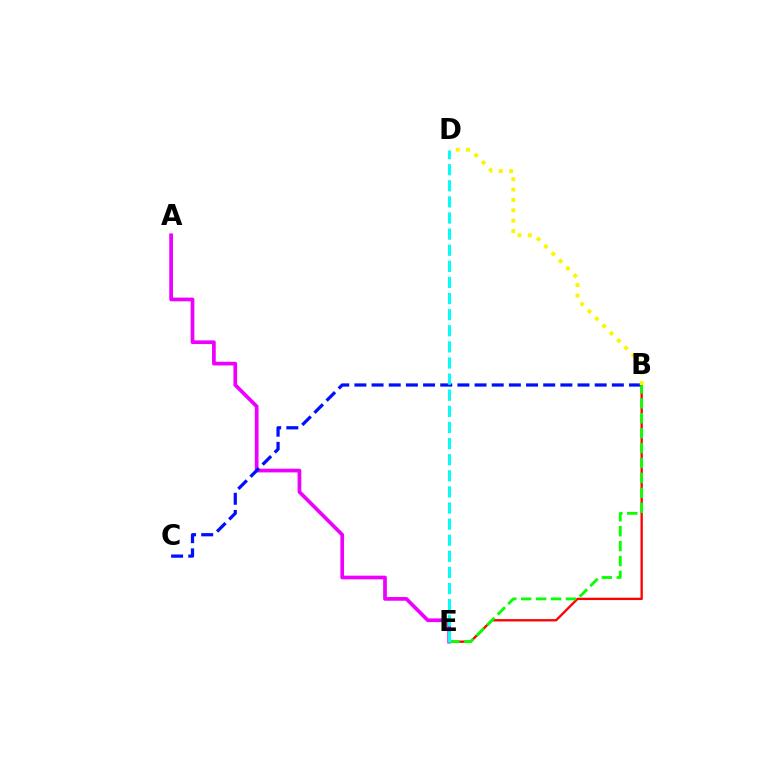{('B', 'E'): [{'color': '#ff0000', 'line_style': 'solid', 'thickness': 1.68}, {'color': '#08ff00', 'line_style': 'dashed', 'thickness': 2.03}], ('A', 'E'): [{'color': '#ee00ff', 'line_style': 'solid', 'thickness': 2.67}], ('B', 'C'): [{'color': '#0010ff', 'line_style': 'dashed', 'thickness': 2.33}], ('B', 'D'): [{'color': '#fcf500', 'line_style': 'dotted', 'thickness': 2.82}], ('D', 'E'): [{'color': '#00fff6', 'line_style': 'dashed', 'thickness': 2.19}]}